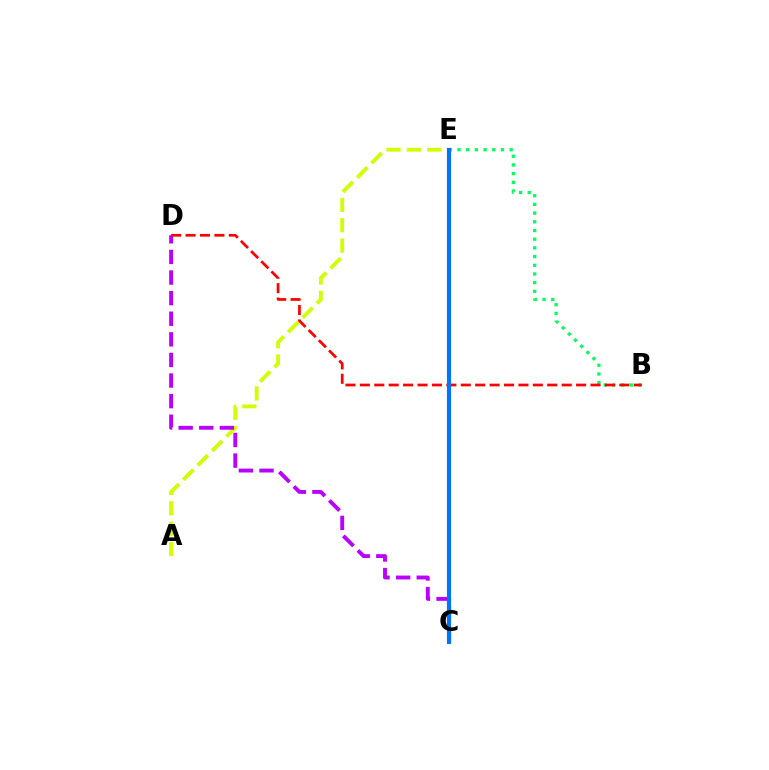{('B', 'E'): [{'color': '#00ff5c', 'line_style': 'dotted', 'thickness': 2.36}], ('A', 'E'): [{'color': '#d1ff00', 'line_style': 'dashed', 'thickness': 2.77}], ('C', 'D'): [{'color': '#b900ff', 'line_style': 'dashed', 'thickness': 2.8}], ('B', 'D'): [{'color': '#ff0000', 'line_style': 'dashed', 'thickness': 1.96}], ('C', 'E'): [{'color': '#0074ff', 'line_style': 'solid', 'thickness': 2.99}]}